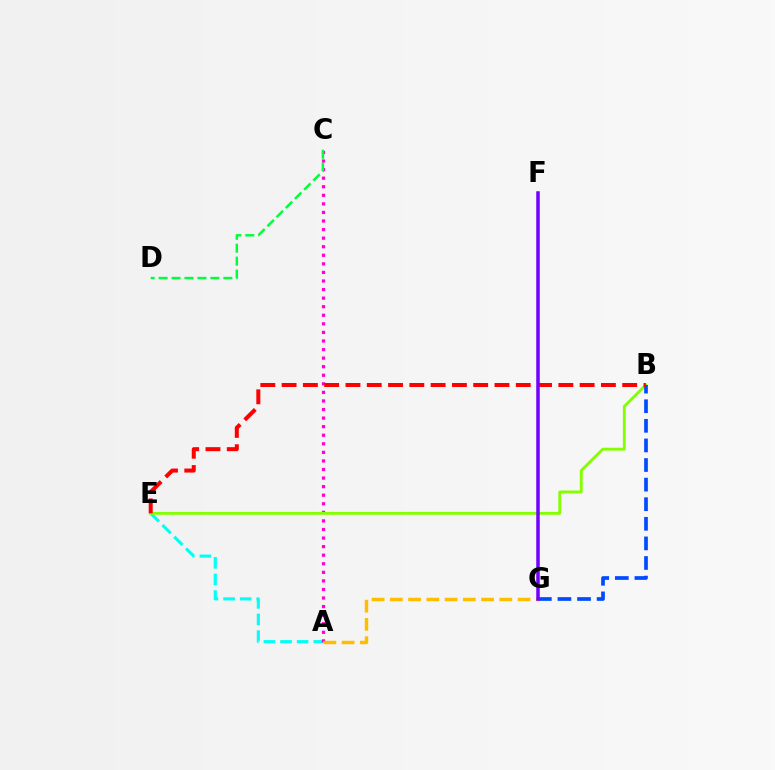{('A', 'E'): [{'color': '#00fff6', 'line_style': 'dashed', 'thickness': 2.26}], ('A', 'C'): [{'color': '#ff00cf', 'line_style': 'dotted', 'thickness': 2.33}], ('B', 'E'): [{'color': '#84ff00', 'line_style': 'solid', 'thickness': 2.06}, {'color': '#ff0000', 'line_style': 'dashed', 'thickness': 2.89}], ('C', 'D'): [{'color': '#00ff39', 'line_style': 'dashed', 'thickness': 1.76}], ('B', 'G'): [{'color': '#004bff', 'line_style': 'dashed', 'thickness': 2.66}], ('A', 'G'): [{'color': '#ffbd00', 'line_style': 'dashed', 'thickness': 2.48}], ('F', 'G'): [{'color': '#7200ff', 'line_style': 'solid', 'thickness': 2.52}]}